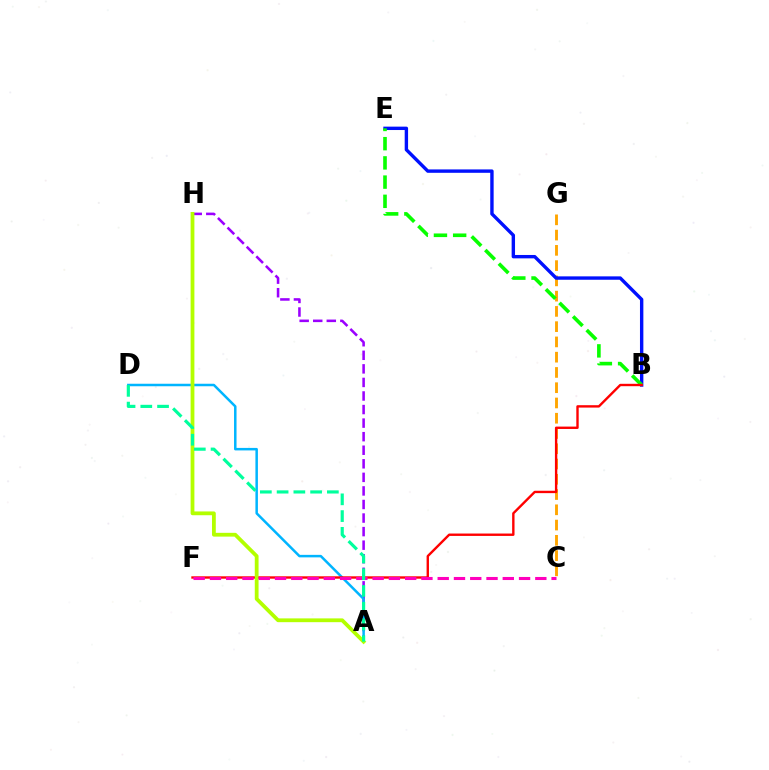{('C', 'G'): [{'color': '#ffa500', 'line_style': 'dashed', 'thickness': 2.07}], ('A', 'H'): [{'color': '#9b00ff', 'line_style': 'dashed', 'thickness': 1.84}, {'color': '#b3ff00', 'line_style': 'solid', 'thickness': 2.73}], ('A', 'D'): [{'color': '#00b5ff', 'line_style': 'solid', 'thickness': 1.8}, {'color': '#00ff9d', 'line_style': 'dashed', 'thickness': 2.28}], ('B', 'E'): [{'color': '#0010ff', 'line_style': 'solid', 'thickness': 2.44}, {'color': '#08ff00', 'line_style': 'dashed', 'thickness': 2.61}], ('B', 'F'): [{'color': '#ff0000', 'line_style': 'solid', 'thickness': 1.72}], ('C', 'F'): [{'color': '#ff00bd', 'line_style': 'dashed', 'thickness': 2.21}]}